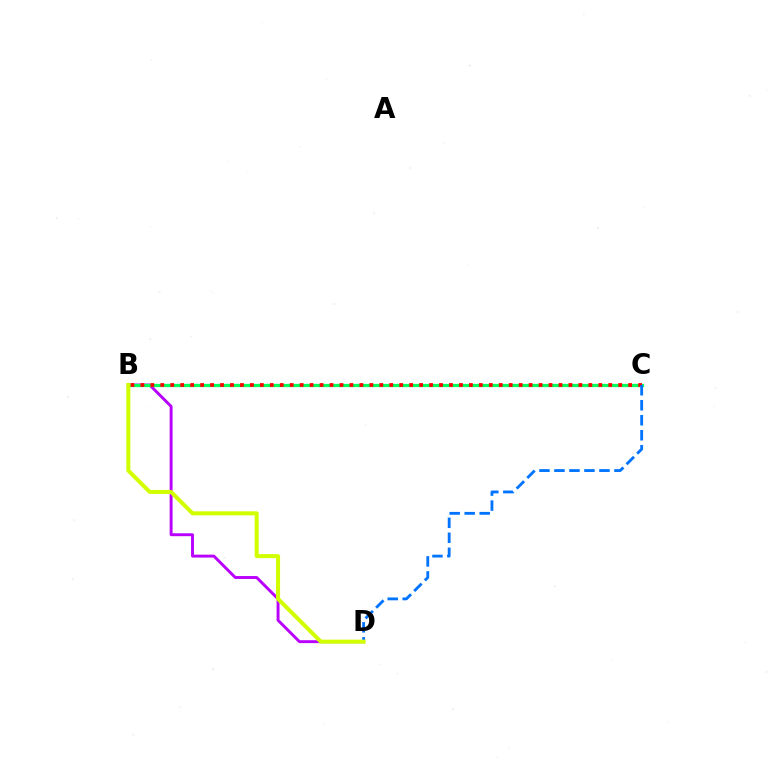{('B', 'D'): [{'color': '#b900ff', 'line_style': 'solid', 'thickness': 2.1}, {'color': '#d1ff00', 'line_style': 'solid', 'thickness': 2.91}], ('B', 'C'): [{'color': '#00ff5c', 'line_style': 'solid', 'thickness': 2.32}, {'color': '#ff0000', 'line_style': 'dotted', 'thickness': 2.7}], ('C', 'D'): [{'color': '#0074ff', 'line_style': 'dashed', 'thickness': 2.04}]}